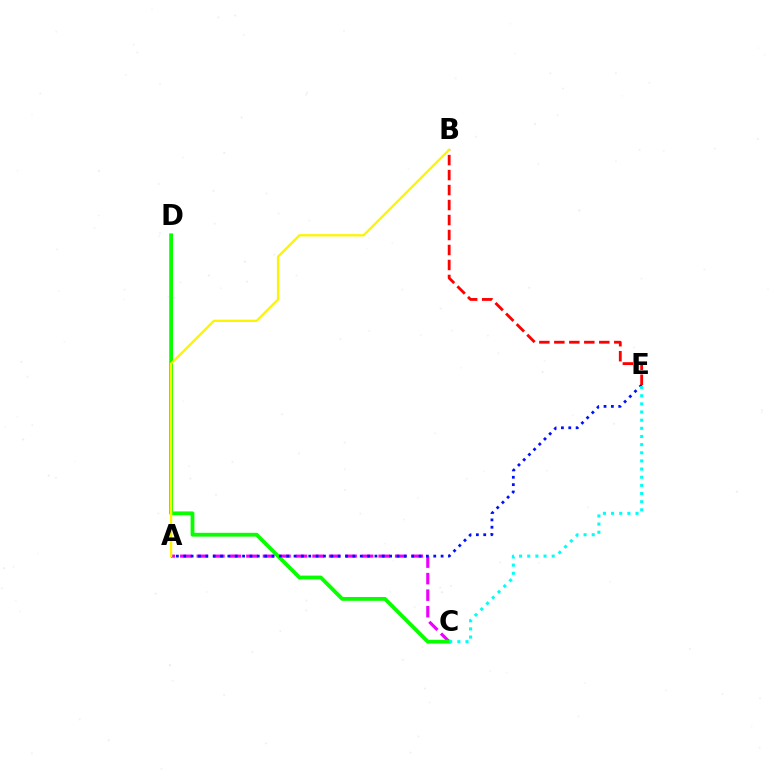{('A', 'C'): [{'color': '#ee00ff', 'line_style': 'dashed', 'thickness': 2.25}], ('C', 'D'): [{'color': '#08ff00', 'line_style': 'solid', 'thickness': 2.74}], ('A', 'E'): [{'color': '#0010ff', 'line_style': 'dotted', 'thickness': 2.0}], ('C', 'E'): [{'color': '#00fff6', 'line_style': 'dotted', 'thickness': 2.21}], ('B', 'E'): [{'color': '#ff0000', 'line_style': 'dashed', 'thickness': 2.04}], ('A', 'B'): [{'color': '#fcf500', 'line_style': 'solid', 'thickness': 1.65}]}